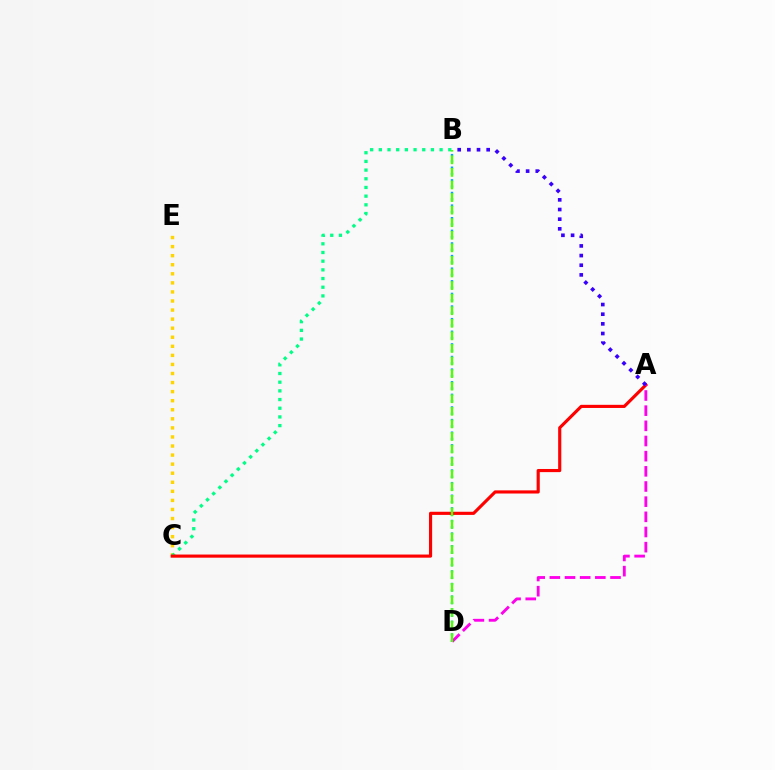{('C', 'E'): [{'color': '#ffd500', 'line_style': 'dotted', 'thickness': 2.46}], ('B', 'D'): [{'color': '#009eff', 'line_style': 'dotted', 'thickness': 1.71}, {'color': '#4fff00', 'line_style': 'dashed', 'thickness': 1.71}], ('B', 'C'): [{'color': '#00ff86', 'line_style': 'dotted', 'thickness': 2.36}], ('A', 'C'): [{'color': '#ff0000', 'line_style': 'solid', 'thickness': 2.26}], ('A', 'D'): [{'color': '#ff00ed', 'line_style': 'dashed', 'thickness': 2.06}], ('A', 'B'): [{'color': '#3700ff', 'line_style': 'dotted', 'thickness': 2.62}]}